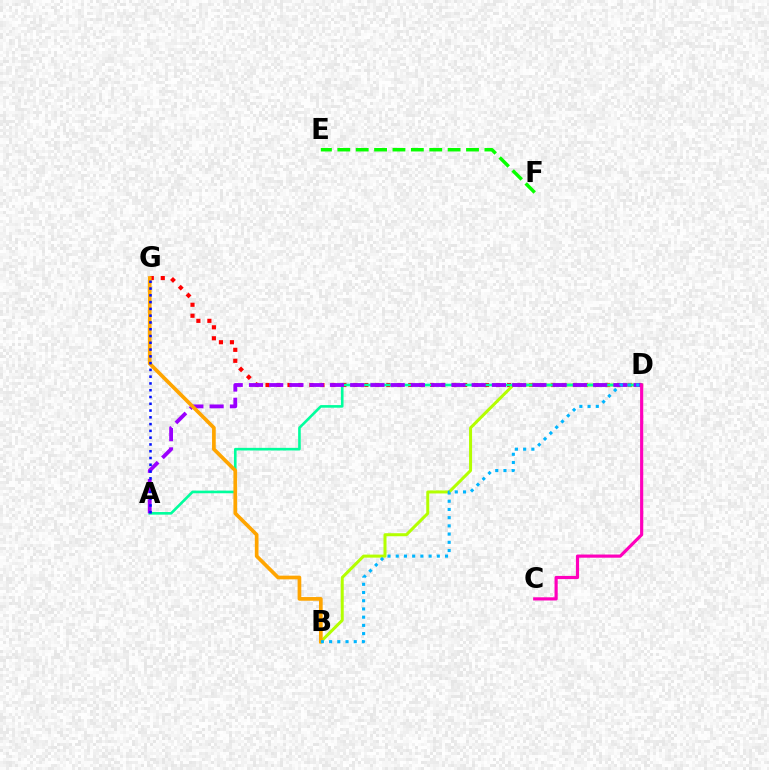{('D', 'G'): [{'color': '#ff0000', 'line_style': 'dotted', 'thickness': 2.98}], ('B', 'D'): [{'color': '#b3ff00', 'line_style': 'solid', 'thickness': 2.17}, {'color': '#00b5ff', 'line_style': 'dotted', 'thickness': 2.23}], ('A', 'D'): [{'color': '#00ff9d', 'line_style': 'solid', 'thickness': 1.88}, {'color': '#9b00ff', 'line_style': 'dashed', 'thickness': 2.75}], ('E', 'F'): [{'color': '#08ff00', 'line_style': 'dashed', 'thickness': 2.5}], ('C', 'D'): [{'color': '#ff00bd', 'line_style': 'solid', 'thickness': 2.29}], ('B', 'G'): [{'color': '#ffa500', 'line_style': 'solid', 'thickness': 2.66}], ('A', 'G'): [{'color': '#0010ff', 'line_style': 'dotted', 'thickness': 1.84}]}